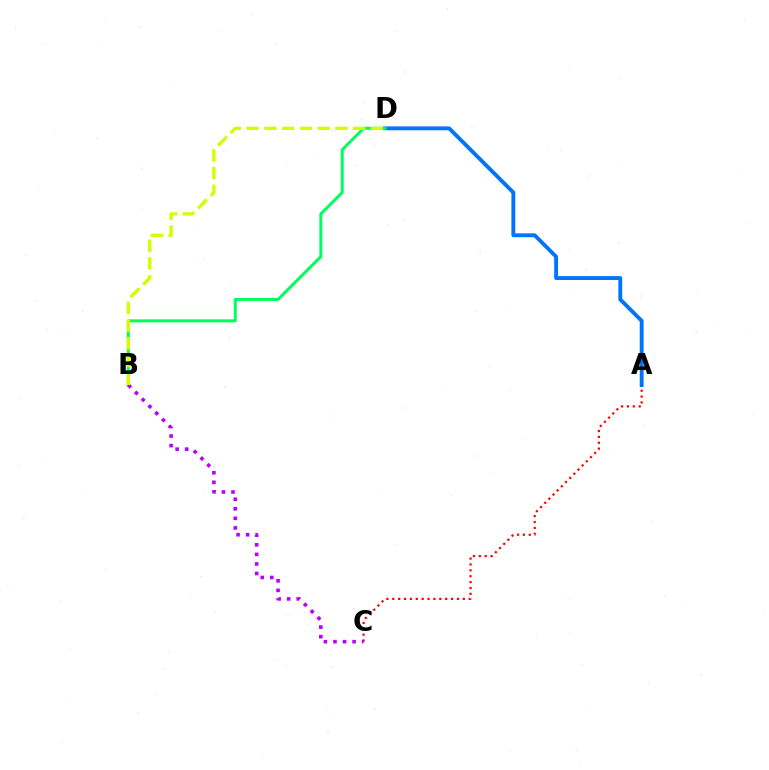{('A', 'D'): [{'color': '#0074ff', 'line_style': 'solid', 'thickness': 2.79}], ('A', 'C'): [{'color': '#ff0000', 'line_style': 'dotted', 'thickness': 1.6}], ('B', 'D'): [{'color': '#00ff5c', 'line_style': 'solid', 'thickness': 2.14}, {'color': '#d1ff00', 'line_style': 'dashed', 'thickness': 2.41}], ('B', 'C'): [{'color': '#b900ff', 'line_style': 'dotted', 'thickness': 2.6}]}